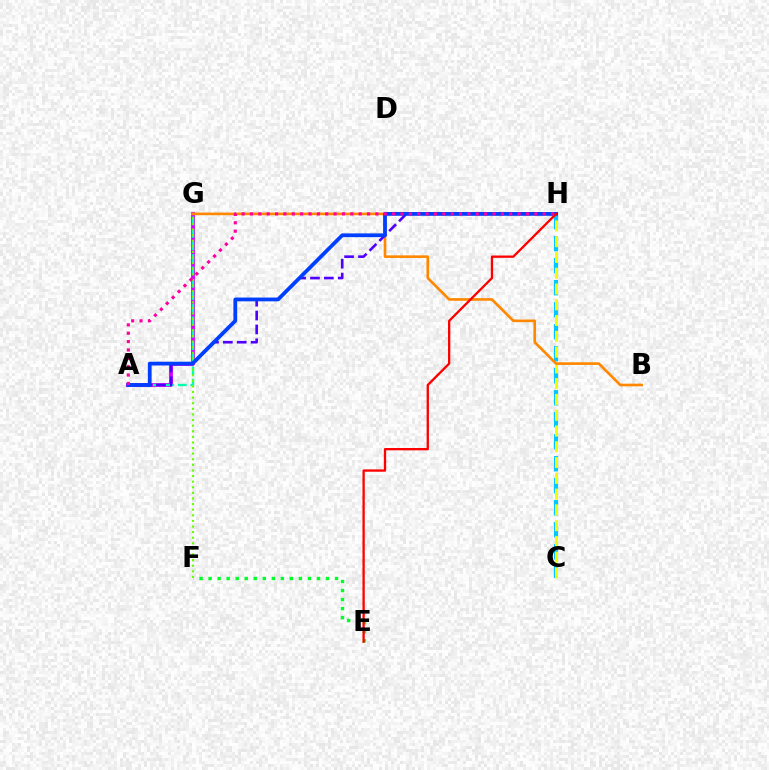{('E', 'F'): [{'color': '#00ff27', 'line_style': 'dotted', 'thickness': 2.45}], ('A', 'G'): [{'color': '#d600ff', 'line_style': 'solid', 'thickness': 2.77}, {'color': '#00ffaf', 'line_style': 'dashed', 'thickness': 1.7}], ('C', 'H'): [{'color': '#00c7ff', 'line_style': 'dashed', 'thickness': 2.99}, {'color': '#eeff00', 'line_style': 'dashed', 'thickness': 2.14}], ('B', 'G'): [{'color': '#ff8800', 'line_style': 'solid', 'thickness': 1.91}], ('F', 'G'): [{'color': '#66ff00', 'line_style': 'dotted', 'thickness': 1.52}], ('A', 'H'): [{'color': '#4f00ff', 'line_style': 'dashed', 'thickness': 1.89}, {'color': '#003fff', 'line_style': 'solid', 'thickness': 2.71}, {'color': '#ff00a0', 'line_style': 'dotted', 'thickness': 2.27}], ('E', 'H'): [{'color': '#ff0000', 'line_style': 'solid', 'thickness': 1.66}]}